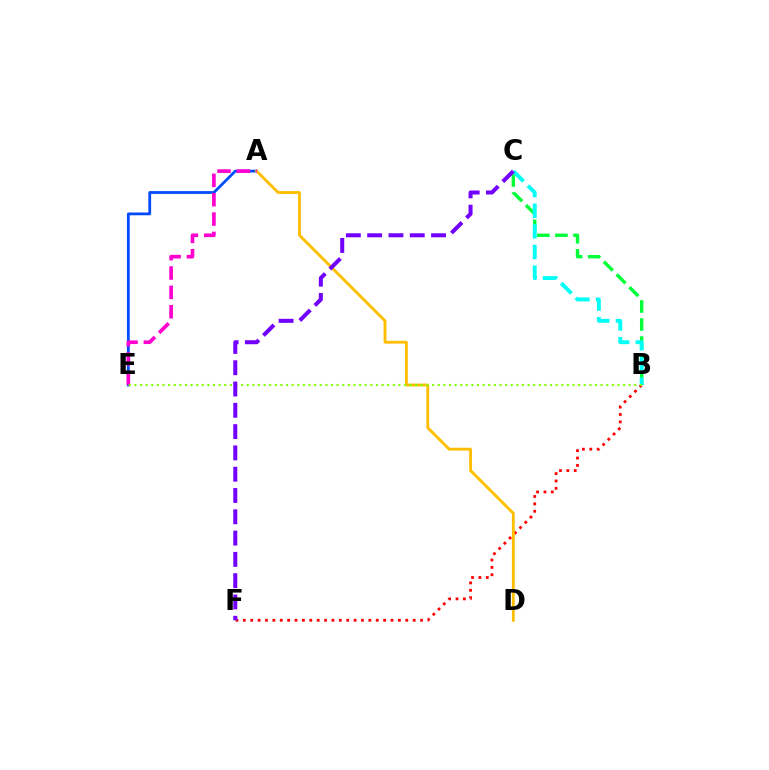{('B', 'C'): [{'color': '#00ff39', 'line_style': 'dashed', 'thickness': 2.45}, {'color': '#00fff6', 'line_style': 'dashed', 'thickness': 2.8}], ('B', 'F'): [{'color': '#ff0000', 'line_style': 'dotted', 'thickness': 2.01}], ('A', 'E'): [{'color': '#004bff', 'line_style': 'solid', 'thickness': 2.0}, {'color': '#ff00cf', 'line_style': 'dashed', 'thickness': 2.63}], ('A', 'D'): [{'color': '#ffbd00', 'line_style': 'solid', 'thickness': 2.04}], ('B', 'E'): [{'color': '#84ff00', 'line_style': 'dotted', 'thickness': 1.53}], ('C', 'F'): [{'color': '#7200ff', 'line_style': 'dashed', 'thickness': 2.89}]}